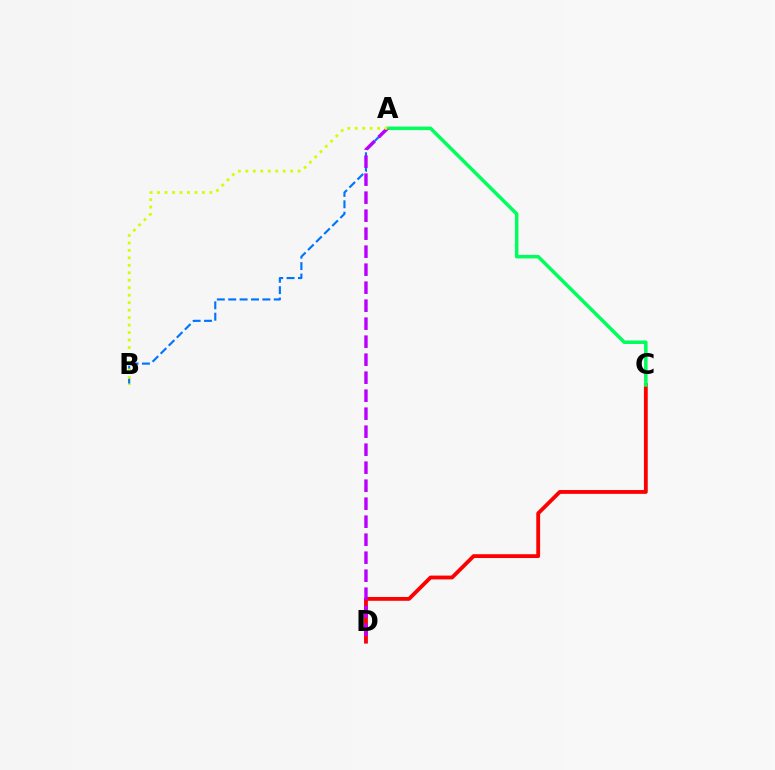{('C', 'D'): [{'color': '#ff0000', 'line_style': 'solid', 'thickness': 2.76}], ('A', 'C'): [{'color': '#00ff5c', 'line_style': 'solid', 'thickness': 2.53}], ('A', 'B'): [{'color': '#0074ff', 'line_style': 'dashed', 'thickness': 1.55}, {'color': '#d1ff00', 'line_style': 'dotted', 'thickness': 2.03}], ('A', 'D'): [{'color': '#b900ff', 'line_style': 'dashed', 'thickness': 2.45}]}